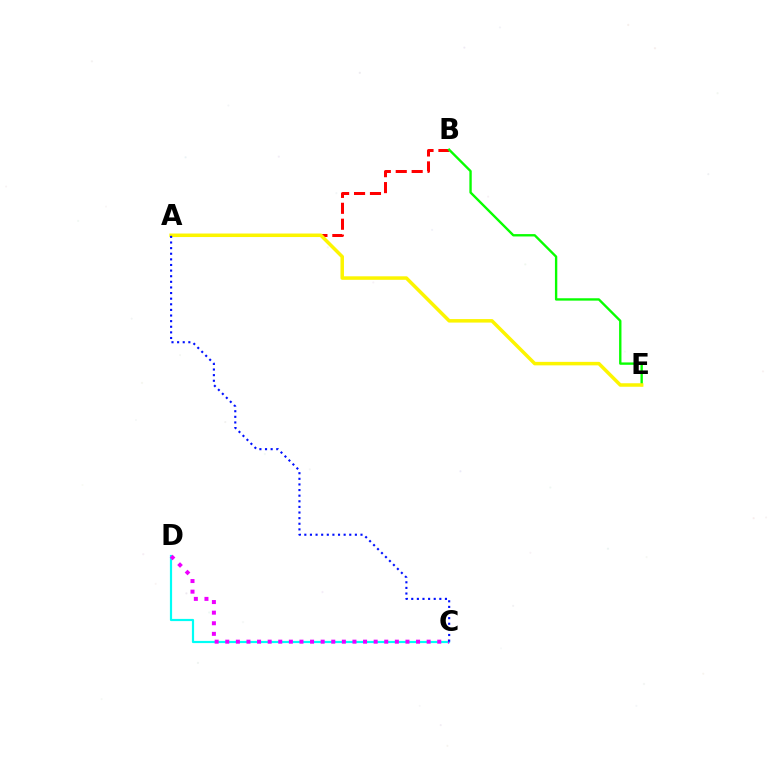{('A', 'B'): [{'color': '#ff0000', 'line_style': 'dashed', 'thickness': 2.16}], ('B', 'E'): [{'color': '#08ff00', 'line_style': 'solid', 'thickness': 1.7}], ('C', 'D'): [{'color': '#00fff6', 'line_style': 'solid', 'thickness': 1.58}, {'color': '#ee00ff', 'line_style': 'dotted', 'thickness': 2.88}], ('A', 'E'): [{'color': '#fcf500', 'line_style': 'solid', 'thickness': 2.52}], ('A', 'C'): [{'color': '#0010ff', 'line_style': 'dotted', 'thickness': 1.53}]}